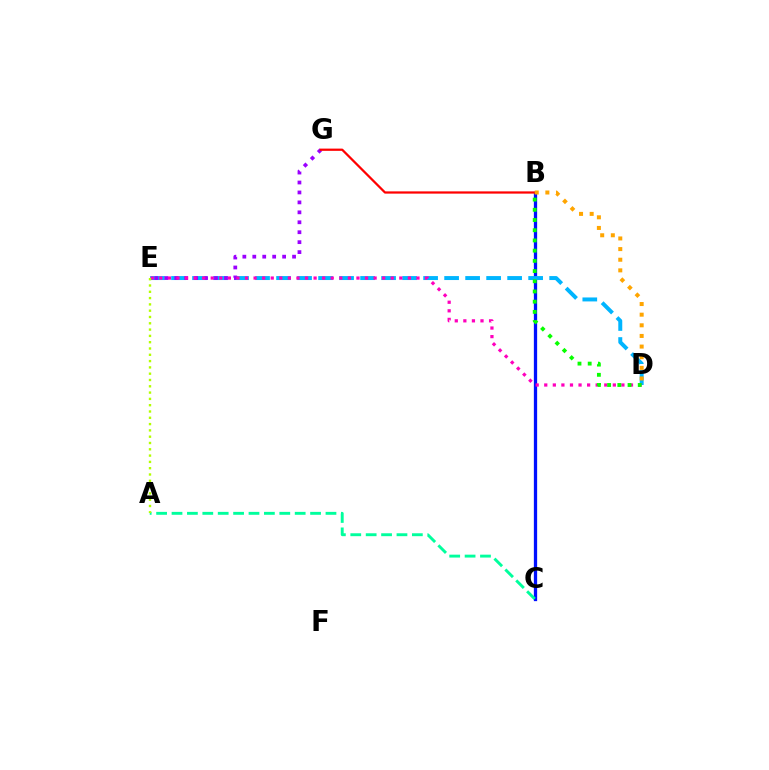{('B', 'C'): [{'color': '#0010ff', 'line_style': 'solid', 'thickness': 2.36}], ('D', 'E'): [{'color': '#00b5ff', 'line_style': 'dashed', 'thickness': 2.85}, {'color': '#ff00bd', 'line_style': 'dotted', 'thickness': 2.33}], ('E', 'G'): [{'color': '#9b00ff', 'line_style': 'dotted', 'thickness': 2.7}], ('B', 'G'): [{'color': '#ff0000', 'line_style': 'solid', 'thickness': 1.61}], ('A', 'C'): [{'color': '#00ff9d', 'line_style': 'dashed', 'thickness': 2.09}], ('B', 'D'): [{'color': '#ffa500', 'line_style': 'dotted', 'thickness': 2.89}, {'color': '#08ff00', 'line_style': 'dotted', 'thickness': 2.77}], ('A', 'E'): [{'color': '#b3ff00', 'line_style': 'dotted', 'thickness': 1.71}]}